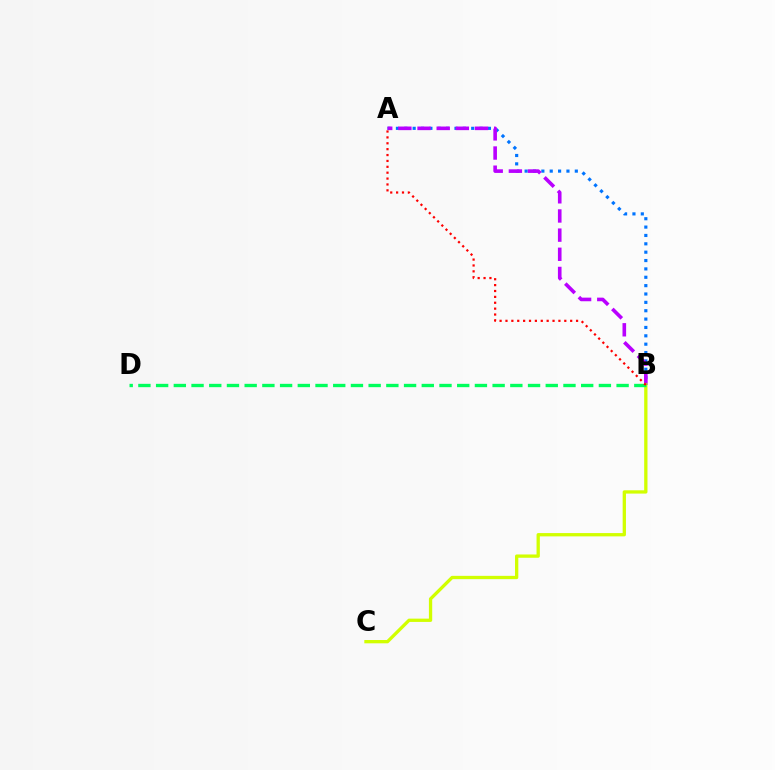{('A', 'B'): [{'color': '#0074ff', 'line_style': 'dotted', 'thickness': 2.27}, {'color': '#b900ff', 'line_style': 'dashed', 'thickness': 2.6}, {'color': '#ff0000', 'line_style': 'dotted', 'thickness': 1.6}], ('B', 'C'): [{'color': '#d1ff00', 'line_style': 'solid', 'thickness': 2.37}], ('B', 'D'): [{'color': '#00ff5c', 'line_style': 'dashed', 'thickness': 2.41}]}